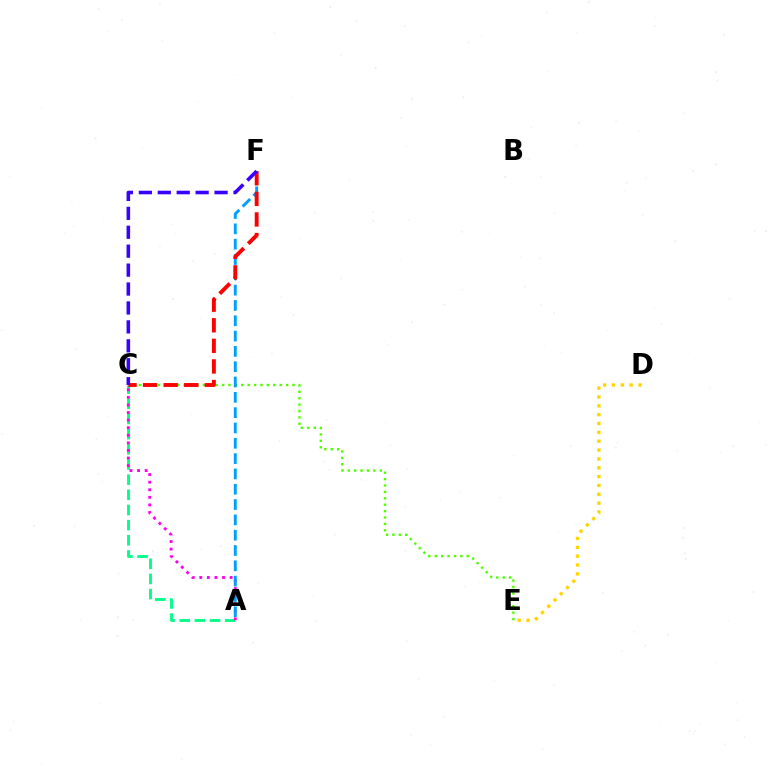{('C', 'E'): [{'color': '#4fff00', 'line_style': 'dotted', 'thickness': 1.74}], ('D', 'E'): [{'color': '#ffd500', 'line_style': 'dotted', 'thickness': 2.4}], ('A', 'C'): [{'color': '#00ff86', 'line_style': 'dashed', 'thickness': 2.06}, {'color': '#ff00ed', 'line_style': 'dotted', 'thickness': 2.06}], ('A', 'F'): [{'color': '#009eff', 'line_style': 'dashed', 'thickness': 2.08}], ('C', 'F'): [{'color': '#ff0000', 'line_style': 'dashed', 'thickness': 2.8}, {'color': '#3700ff', 'line_style': 'dashed', 'thickness': 2.57}]}